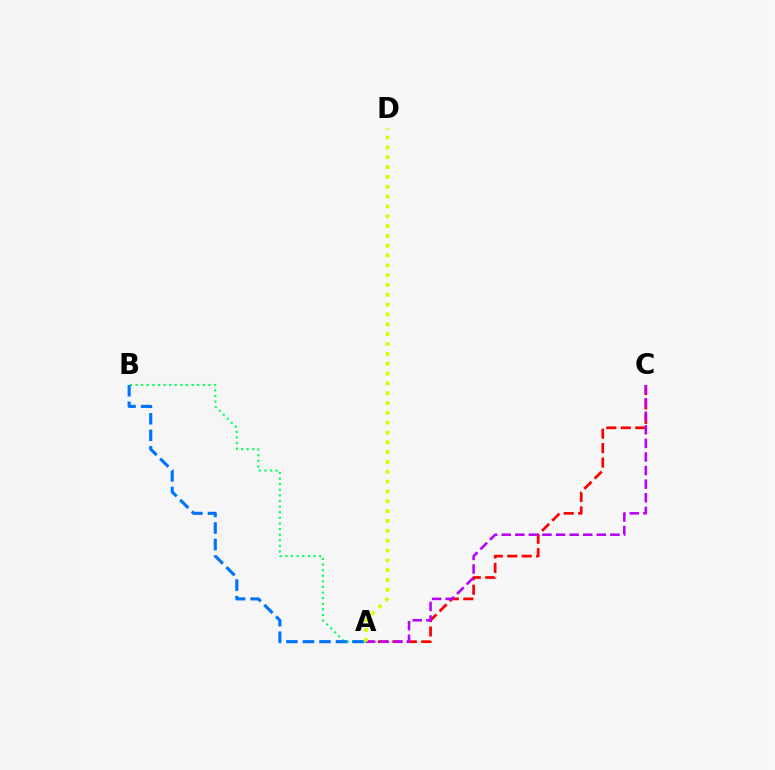{('A', 'B'): [{'color': '#00ff5c', 'line_style': 'dotted', 'thickness': 1.52}, {'color': '#0074ff', 'line_style': 'dashed', 'thickness': 2.24}], ('A', 'C'): [{'color': '#ff0000', 'line_style': 'dashed', 'thickness': 1.96}, {'color': '#b900ff', 'line_style': 'dashed', 'thickness': 1.85}], ('A', 'D'): [{'color': '#d1ff00', 'line_style': 'dotted', 'thickness': 2.67}]}